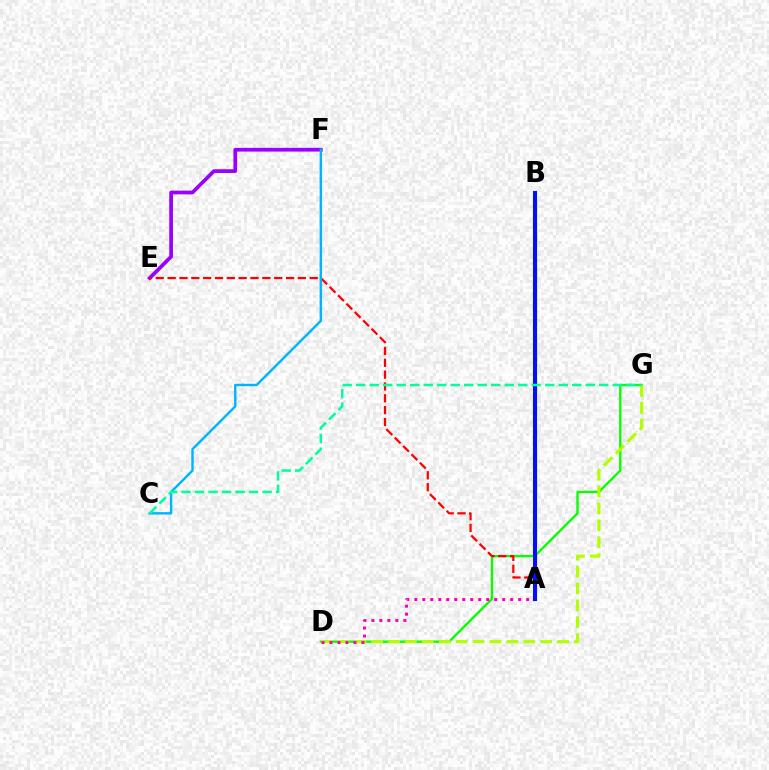{('E', 'F'): [{'color': '#9b00ff', 'line_style': 'solid', 'thickness': 2.69}], ('D', 'G'): [{'color': '#08ff00', 'line_style': 'solid', 'thickness': 1.69}, {'color': '#b3ff00', 'line_style': 'dashed', 'thickness': 2.3}], ('A', 'B'): [{'color': '#ffa500', 'line_style': 'solid', 'thickness': 2.36}, {'color': '#0010ff', 'line_style': 'solid', 'thickness': 2.94}], ('A', 'E'): [{'color': '#ff0000', 'line_style': 'dashed', 'thickness': 1.61}], ('C', 'F'): [{'color': '#00b5ff', 'line_style': 'solid', 'thickness': 1.74}], ('A', 'D'): [{'color': '#ff00bd', 'line_style': 'dotted', 'thickness': 2.17}], ('C', 'G'): [{'color': '#00ff9d', 'line_style': 'dashed', 'thickness': 1.83}]}